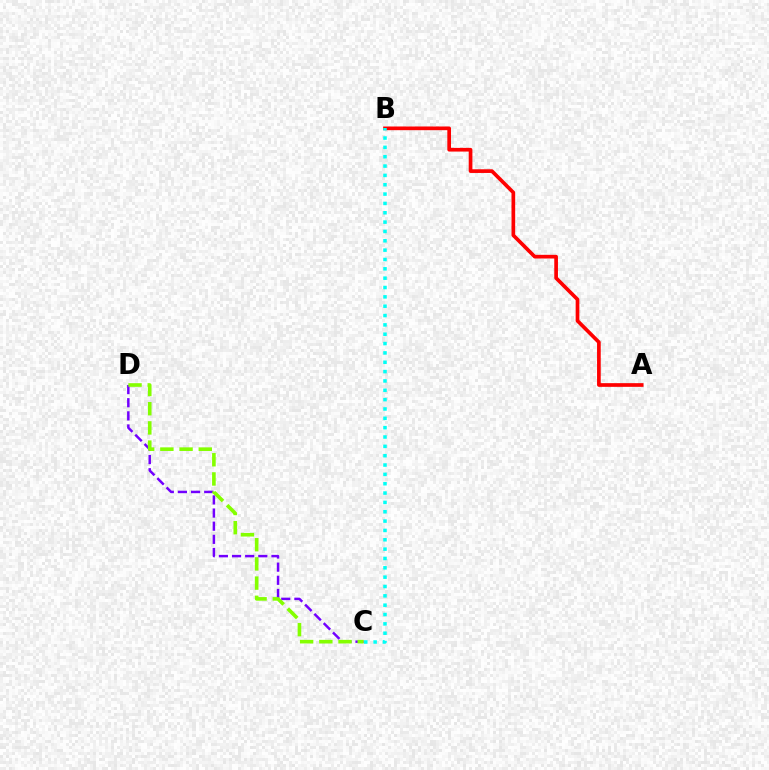{('C', 'D'): [{'color': '#7200ff', 'line_style': 'dashed', 'thickness': 1.79}, {'color': '#84ff00', 'line_style': 'dashed', 'thickness': 2.61}], ('A', 'B'): [{'color': '#ff0000', 'line_style': 'solid', 'thickness': 2.65}], ('B', 'C'): [{'color': '#00fff6', 'line_style': 'dotted', 'thickness': 2.54}]}